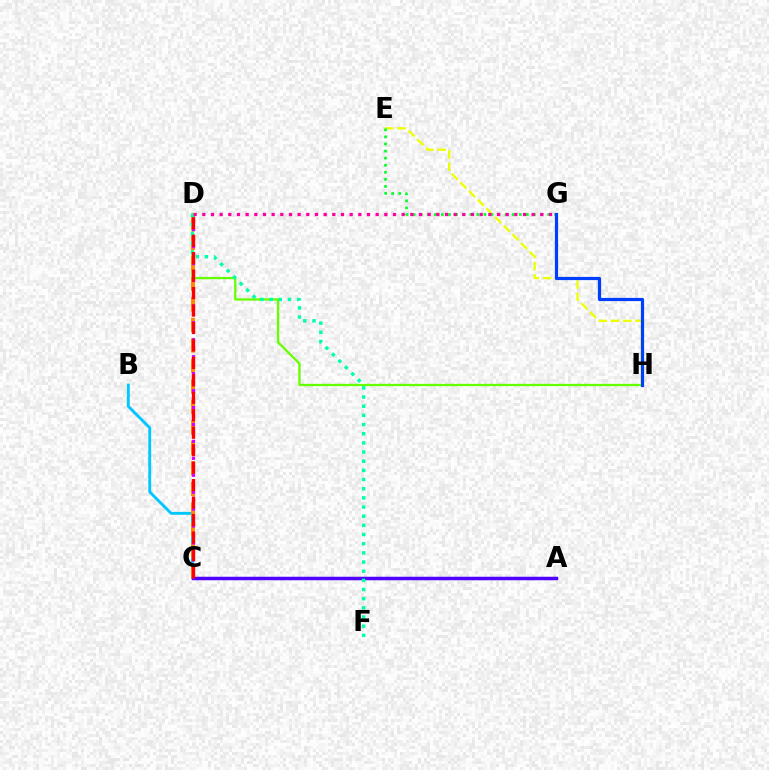{('D', 'H'): [{'color': '#66ff00', 'line_style': 'solid', 'thickness': 1.66}], ('B', 'C'): [{'color': '#00c7ff', 'line_style': 'solid', 'thickness': 2.06}], ('A', 'C'): [{'color': '#4f00ff', 'line_style': 'solid', 'thickness': 2.51}], ('E', 'H'): [{'color': '#eeff00', 'line_style': 'dashed', 'thickness': 1.66}], ('E', 'G'): [{'color': '#00ff27', 'line_style': 'dotted', 'thickness': 1.92}], ('C', 'D'): [{'color': '#ff8800', 'line_style': 'dashed', 'thickness': 2.78}, {'color': '#d600ff', 'line_style': 'dotted', 'thickness': 2.3}, {'color': '#ff0000', 'line_style': 'dashed', 'thickness': 2.37}], ('D', 'F'): [{'color': '#00ffaf', 'line_style': 'dotted', 'thickness': 2.49}], ('G', 'H'): [{'color': '#003fff', 'line_style': 'solid', 'thickness': 2.3}], ('D', 'G'): [{'color': '#ff00a0', 'line_style': 'dotted', 'thickness': 2.36}]}